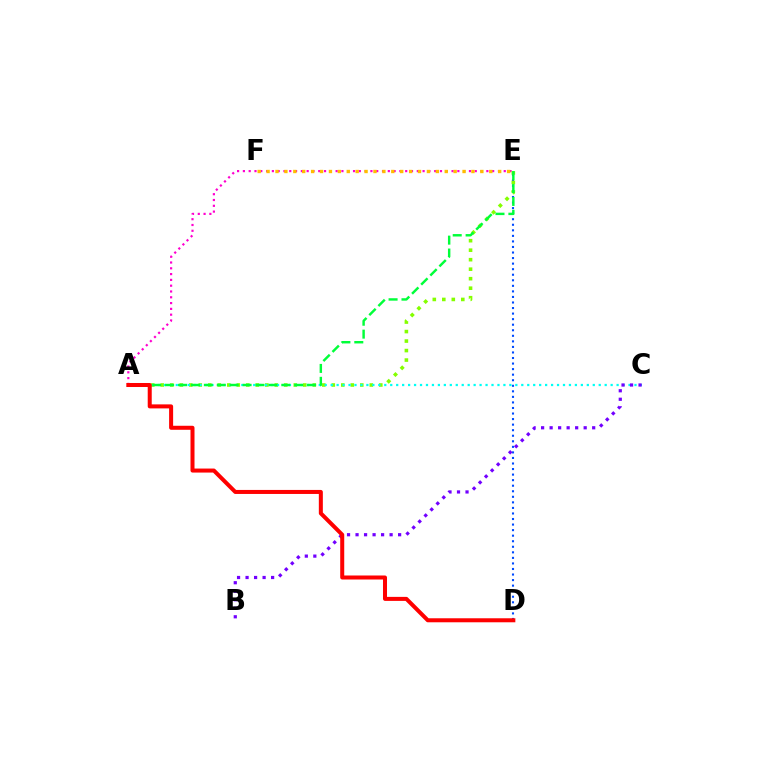{('D', 'E'): [{'color': '#004bff', 'line_style': 'dotted', 'thickness': 1.51}], ('A', 'E'): [{'color': '#ff00cf', 'line_style': 'dotted', 'thickness': 1.57}, {'color': '#84ff00', 'line_style': 'dotted', 'thickness': 2.58}, {'color': '#00ff39', 'line_style': 'dashed', 'thickness': 1.75}], ('A', 'C'): [{'color': '#00fff6', 'line_style': 'dotted', 'thickness': 1.62}], ('E', 'F'): [{'color': '#ffbd00', 'line_style': 'dotted', 'thickness': 2.42}], ('B', 'C'): [{'color': '#7200ff', 'line_style': 'dotted', 'thickness': 2.31}], ('A', 'D'): [{'color': '#ff0000', 'line_style': 'solid', 'thickness': 2.89}]}